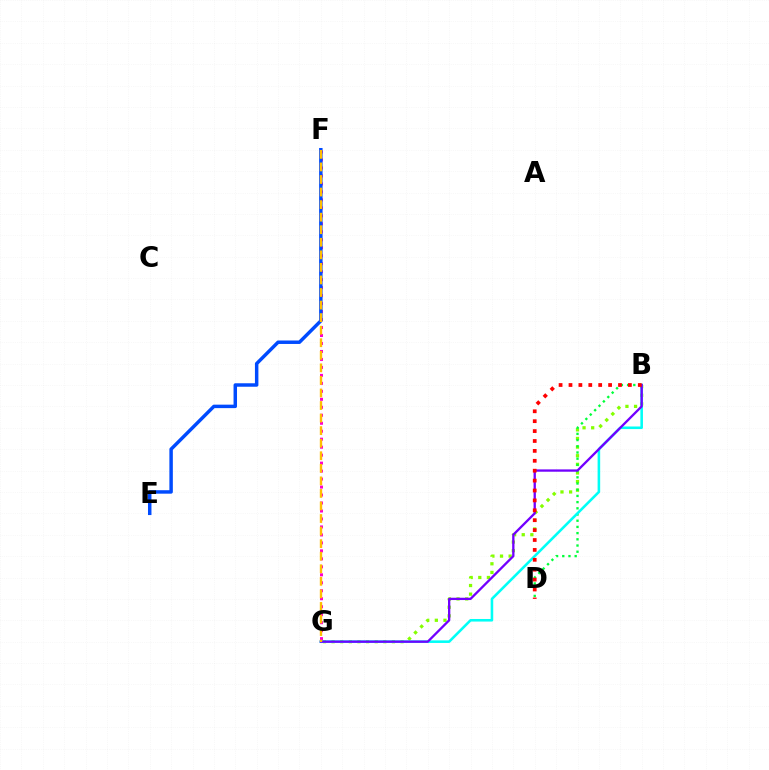{('B', 'G'): [{'color': '#84ff00', 'line_style': 'dotted', 'thickness': 2.34}, {'color': '#00fff6', 'line_style': 'solid', 'thickness': 1.86}, {'color': '#7200ff', 'line_style': 'solid', 'thickness': 1.66}], ('B', 'D'): [{'color': '#00ff39', 'line_style': 'dotted', 'thickness': 1.69}, {'color': '#ff0000', 'line_style': 'dotted', 'thickness': 2.69}], ('F', 'G'): [{'color': '#ff00cf', 'line_style': 'dotted', 'thickness': 2.17}, {'color': '#ffbd00', 'line_style': 'dashed', 'thickness': 1.71}], ('E', 'F'): [{'color': '#004bff', 'line_style': 'solid', 'thickness': 2.5}]}